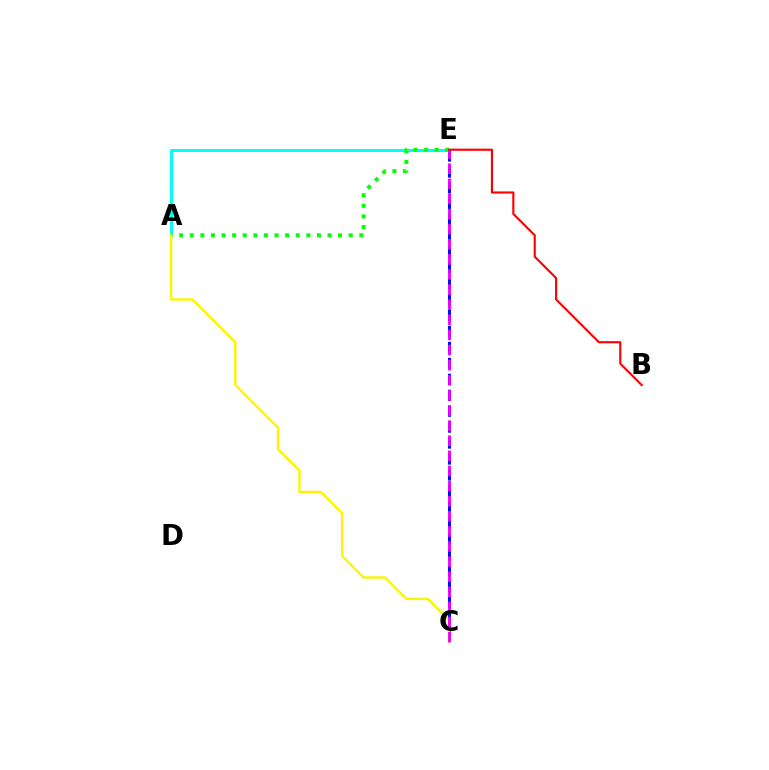{('A', 'E'): [{'color': '#00fff6', 'line_style': 'solid', 'thickness': 2.14}, {'color': '#08ff00', 'line_style': 'dotted', 'thickness': 2.88}], ('C', 'E'): [{'color': '#0010ff', 'line_style': 'dashed', 'thickness': 2.17}, {'color': '#ee00ff', 'line_style': 'dashed', 'thickness': 2.05}], ('A', 'C'): [{'color': '#fcf500', 'line_style': 'solid', 'thickness': 1.72}], ('B', 'E'): [{'color': '#ff0000', 'line_style': 'solid', 'thickness': 1.54}]}